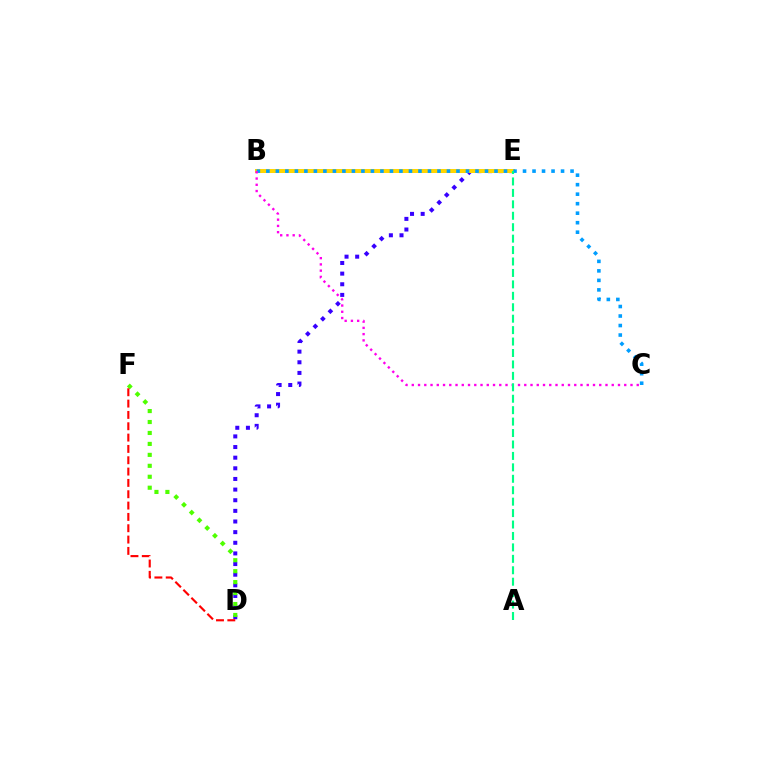{('D', 'E'): [{'color': '#3700ff', 'line_style': 'dotted', 'thickness': 2.89}], ('B', 'E'): [{'color': '#ffd500', 'line_style': 'solid', 'thickness': 2.89}], ('B', 'C'): [{'color': '#009eff', 'line_style': 'dotted', 'thickness': 2.58}, {'color': '#ff00ed', 'line_style': 'dotted', 'thickness': 1.7}], ('D', 'F'): [{'color': '#4fff00', 'line_style': 'dotted', 'thickness': 2.98}, {'color': '#ff0000', 'line_style': 'dashed', 'thickness': 1.54}], ('A', 'E'): [{'color': '#00ff86', 'line_style': 'dashed', 'thickness': 1.55}]}